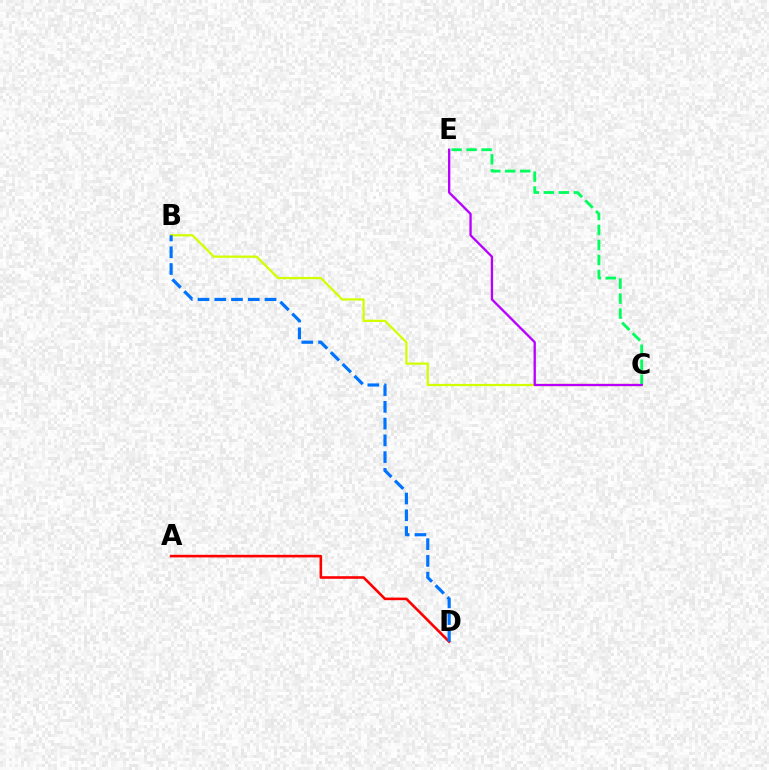{('A', 'D'): [{'color': '#ff0000', 'line_style': 'solid', 'thickness': 1.87}], ('B', 'C'): [{'color': '#d1ff00', 'line_style': 'solid', 'thickness': 1.62}], ('C', 'E'): [{'color': '#00ff5c', 'line_style': 'dashed', 'thickness': 2.04}, {'color': '#b900ff', 'line_style': 'solid', 'thickness': 1.67}], ('B', 'D'): [{'color': '#0074ff', 'line_style': 'dashed', 'thickness': 2.28}]}